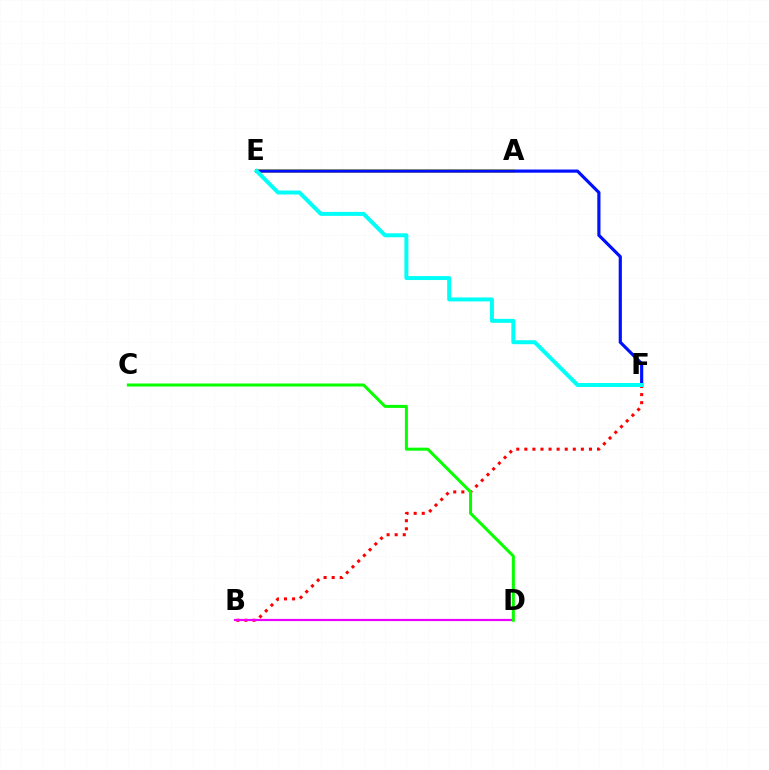{('B', 'F'): [{'color': '#ff0000', 'line_style': 'dotted', 'thickness': 2.19}], ('A', 'E'): [{'color': '#fcf500', 'line_style': 'solid', 'thickness': 2.77}], ('B', 'D'): [{'color': '#ee00ff', 'line_style': 'solid', 'thickness': 1.57}], ('E', 'F'): [{'color': '#0010ff', 'line_style': 'solid', 'thickness': 2.28}, {'color': '#00fff6', 'line_style': 'solid', 'thickness': 2.86}], ('C', 'D'): [{'color': '#08ff00', 'line_style': 'solid', 'thickness': 2.17}]}